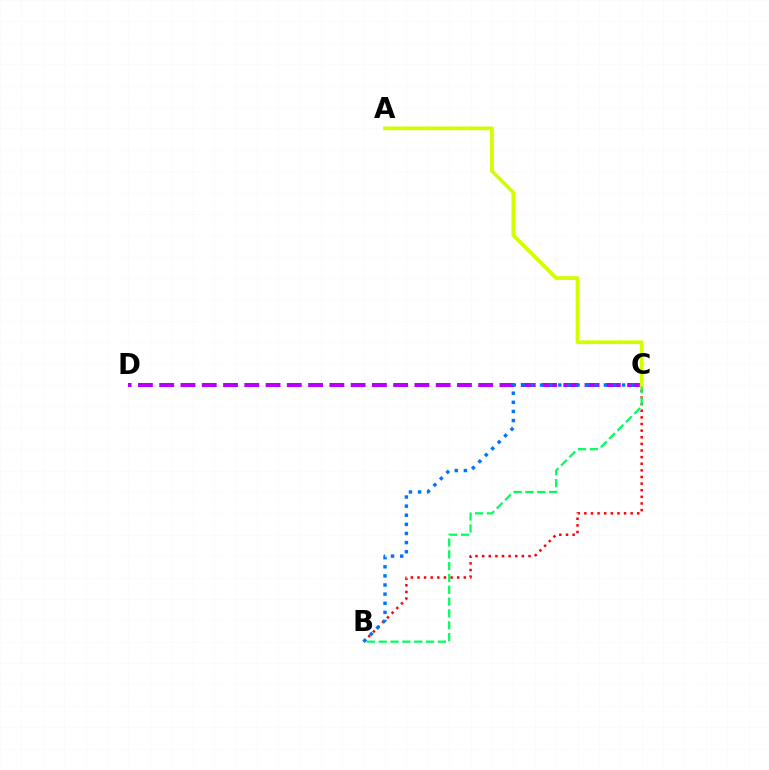{('B', 'C'): [{'color': '#ff0000', 'line_style': 'dotted', 'thickness': 1.8}, {'color': '#00ff5c', 'line_style': 'dashed', 'thickness': 1.61}, {'color': '#0074ff', 'line_style': 'dotted', 'thickness': 2.48}], ('C', 'D'): [{'color': '#b900ff', 'line_style': 'dashed', 'thickness': 2.89}], ('A', 'C'): [{'color': '#d1ff00', 'line_style': 'solid', 'thickness': 2.69}]}